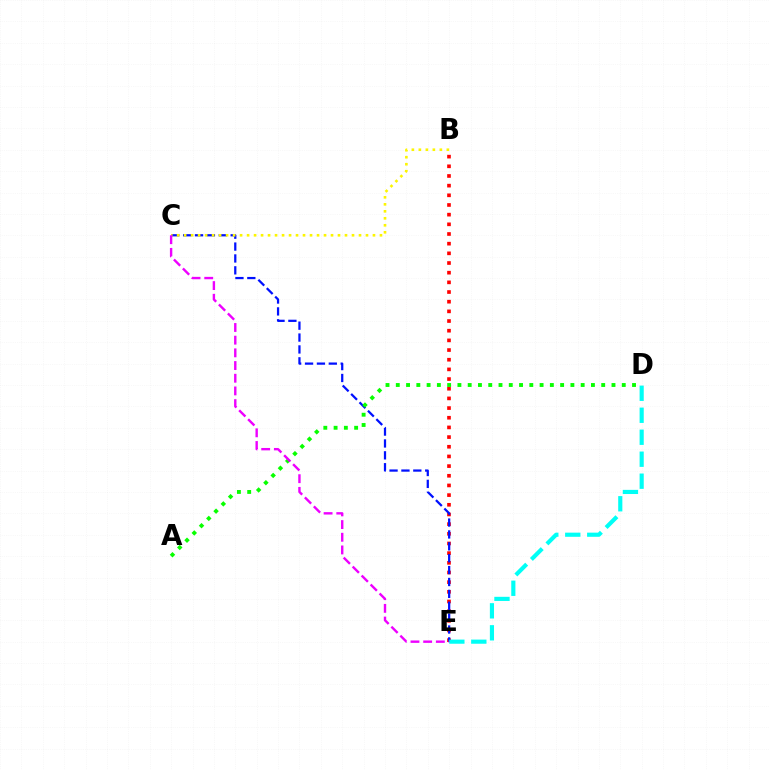{('B', 'E'): [{'color': '#ff0000', 'line_style': 'dotted', 'thickness': 2.63}], ('C', 'E'): [{'color': '#0010ff', 'line_style': 'dashed', 'thickness': 1.61}, {'color': '#ee00ff', 'line_style': 'dashed', 'thickness': 1.72}], ('D', 'E'): [{'color': '#00fff6', 'line_style': 'dashed', 'thickness': 2.99}], ('A', 'D'): [{'color': '#08ff00', 'line_style': 'dotted', 'thickness': 2.79}], ('B', 'C'): [{'color': '#fcf500', 'line_style': 'dotted', 'thickness': 1.9}]}